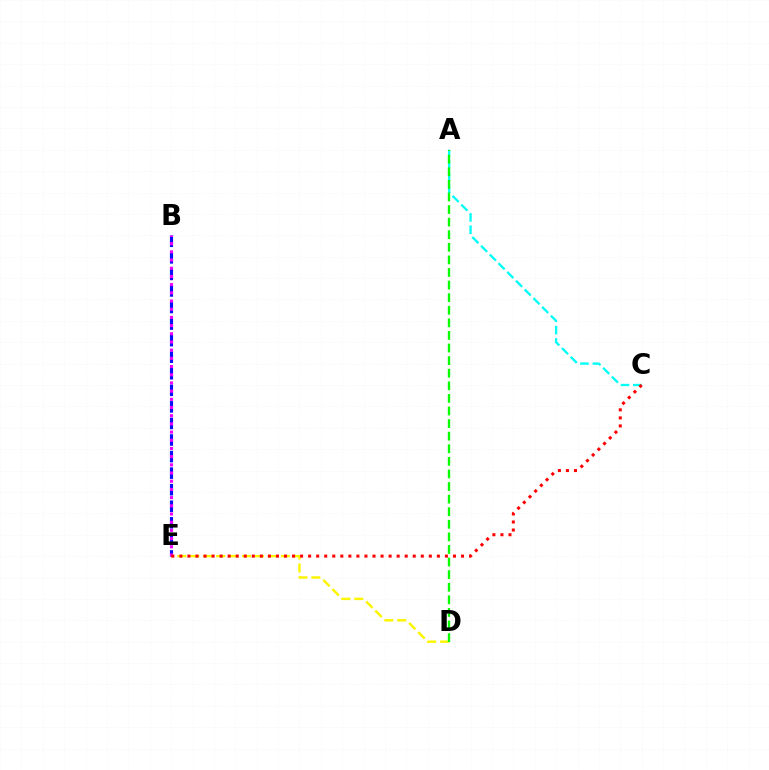{('D', 'E'): [{'color': '#fcf500', 'line_style': 'dashed', 'thickness': 1.76}], ('A', 'C'): [{'color': '#00fff6', 'line_style': 'dashed', 'thickness': 1.68}], ('B', 'E'): [{'color': '#0010ff', 'line_style': 'dashed', 'thickness': 2.25}, {'color': '#ee00ff', 'line_style': 'dotted', 'thickness': 2.23}], ('A', 'D'): [{'color': '#08ff00', 'line_style': 'dashed', 'thickness': 1.71}], ('C', 'E'): [{'color': '#ff0000', 'line_style': 'dotted', 'thickness': 2.19}]}